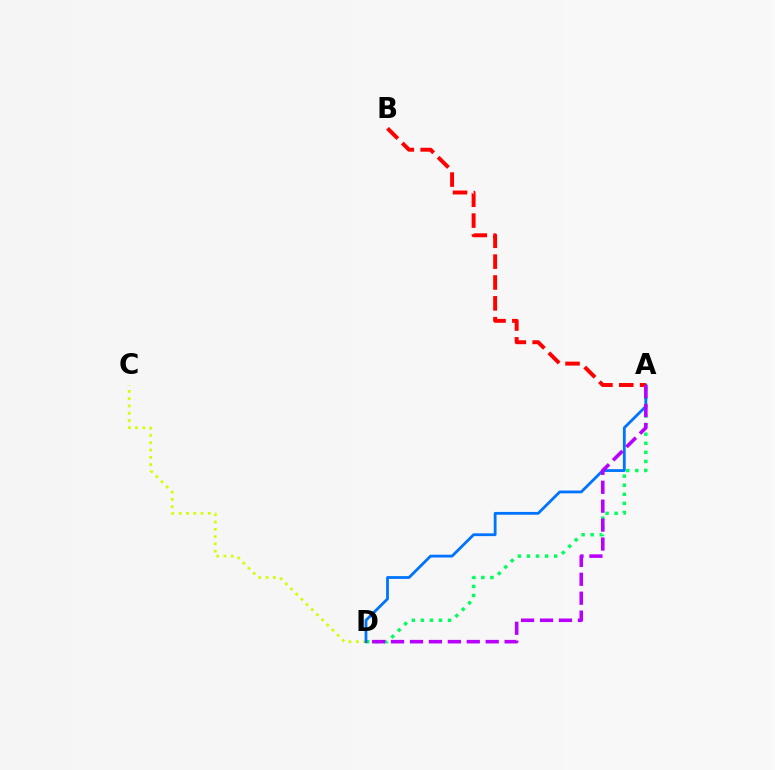{('A', 'D'): [{'color': '#00ff5c', 'line_style': 'dotted', 'thickness': 2.46}, {'color': '#0074ff', 'line_style': 'solid', 'thickness': 2.02}, {'color': '#b900ff', 'line_style': 'dashed', 'thickness': 2.57}], ('C', 'D'): [{'color': '#d1ff00', 'line_style': 'dotted', 'thickness': 1.98}], ('A', 'B'): [{'color': '#ff0000', 'line_style': 'dashed', 'thickness': 2.83}]}